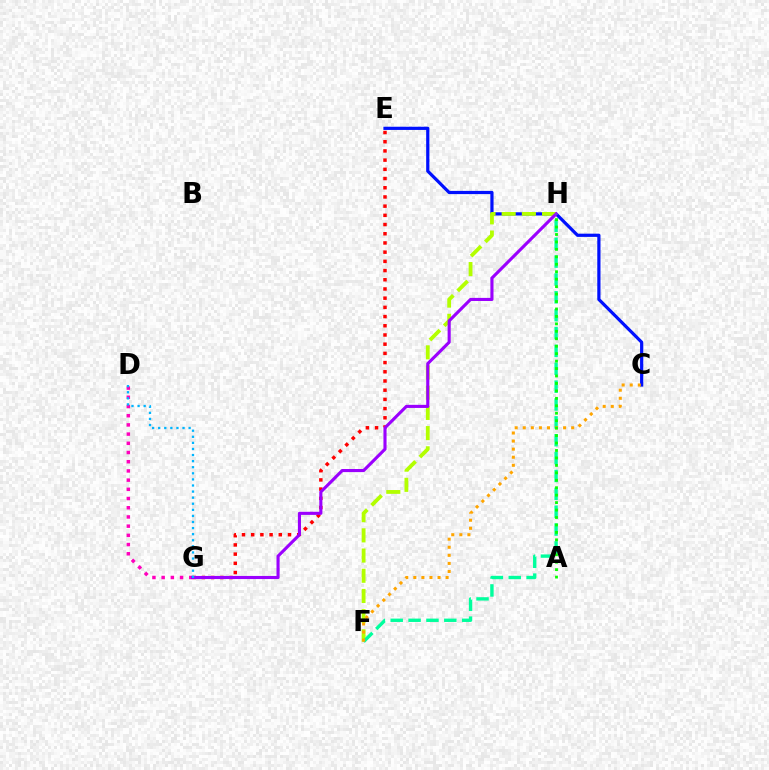{('C', 'E'): [{'color': '#0010ff', 'line_style': 'solid', 'thickness': 2.31}], ('F', 'H'): [{'color': '#b3ff00', 'line_style': 'dashed', 'thickness': 2.74}, {'color': '#00ff9d', 'line_style': 'dashed', 'thickness': 2.43}], ('D', 'G'): [{'color': '#ff00bd', 'line_style': 'dotted', 'thickness': 2.5}, {'color': '#00b5ff', 'line_style': 'dotted', 'thickness': 1.65}], ('E', 'G'): [{'color': '#ff0000', 'line_style': 'dotted', 'thickness': 2.5}], ('G', 'H'): [{'color': '#9b00ff', 'line_style': 'solid', 'thickness': 2.24}], ('C', 'F'): [{'color': '#ffa500', 'line_style': 'dotted', 'thickness': 2.19}], ('A', 'H'): [{'color': '#08ff00', 'line_style': 'dotted', 'thickness': 2.02}]}